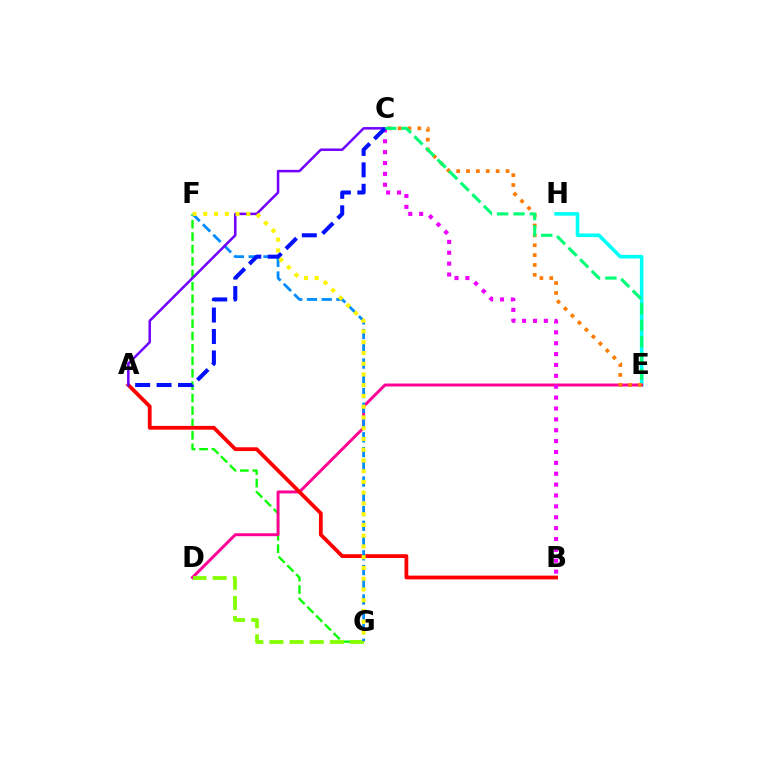{('E', 'H'): [{'color': '#00fff6', 'line_style': 'solid', 'thickness': 2.59}], ('F', 'G'): [{'color': '#08ff00', 'line_style': 'dashed', 'thickness': 1.69}, {'color': '#008cff', 'line_style': 'dashed', 'thickness': 2.0}, {'color': '#fcf500', 'line_style': 'dotted', 'thickness': 2.92}], ('D', 'E'): [{'color': '#ff0094', 'line_style': 'solid', 'thickness': 2.12}], ('D', 'G'): [{'color': '#84ff00', 'line_style': 'dashed', 'thickness': 2.73}], ('A', 'B'): [{'color': '#ff0000', 'line_style': 'solid', 'thickness': 2.73}], ('C', 'E'): [{'color': '#ff7c00', 'line_style': 'dotted', 'thickness': 2.68}, {'color': '#00ff74', 'line_style': 'dashed', 'thickness': 2.22}], ('B', 'C'): [{'color': '#ee00ff', 'line_style': 'dotted', 'thickness': 2.95}], ('A', 'C'): [{'color': '#7200ff', 'line_style': 'solid', 'thickness': 1.81}, {'color': '#0010ff', 'line_style': 'dashed', 'thickness': 2.91}]}